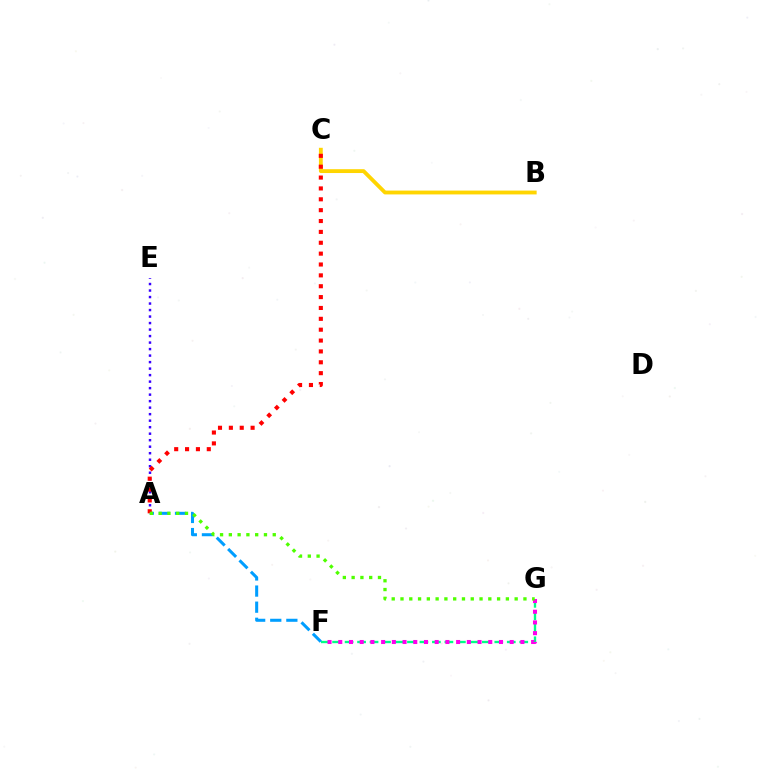{('B', 'C'): [{'color': '#ffd500', 'line_style': 'solid', 'thickness': 2.77}], ('A', 'E'): [{'color': '#3700ff', 'line_style': 'dotted', 'thickness': 1.77}], ('F', 'G'): [{'color': '#00ff86', 'line_style': 'dashed', 'thickness': 1.69}, {'color': '#ff00ed', 'line_style': 'dotted', 'thickness': 2.91}], ('A', 'F'): [{'color': '#009eff', 'line_style': 'dashed', 'thickness': 2.19}], ('A', 'C'): [{'color': '#ff0000', 'line_style': 'dotted', 'thickness': 2.95}], ('A', 'G'): [{'color': '#4fff00', 'line_style': 'dotted', 'thickness': 2.39}]}